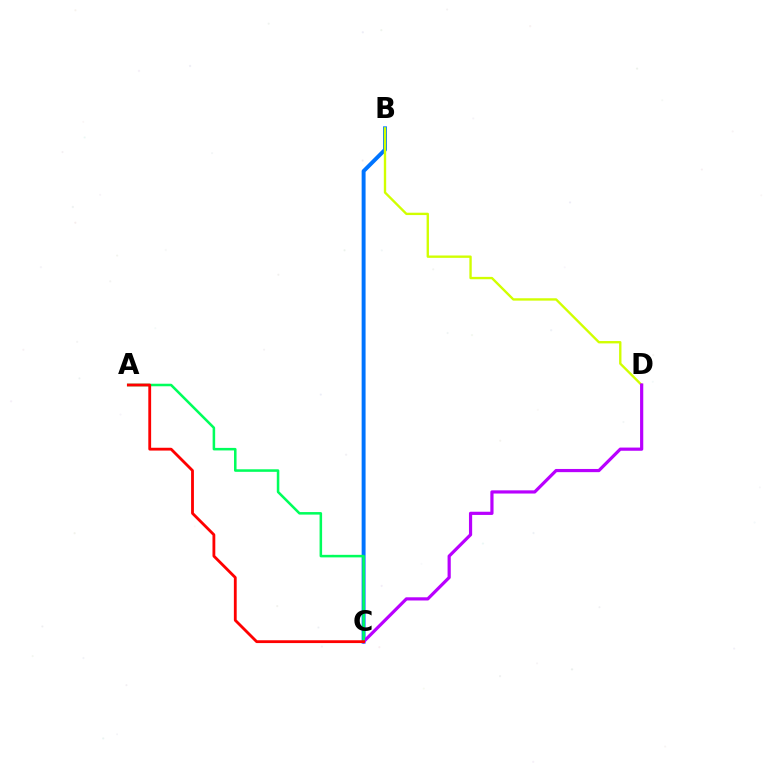{('B', 'C'): [{'color': '#0074ff', 'line_style': 'solid', 'thickness': 2.83}], ('B', 'D'): [{'color': '#d1ff00', 'line_style': 'solid', 'thickness': 1.7}], ('C', 'D'): [{'color': '#b900ff', 'line_style': 'solid', 'thickness': 2.3}], ('A', 'C'): [{'color': '#00ff5c', 'line_style': 'solid', 'thickness': 1.83}, {'color': '#ff0000', 'line_style': 'solid', 'thickness': 2.03}]}